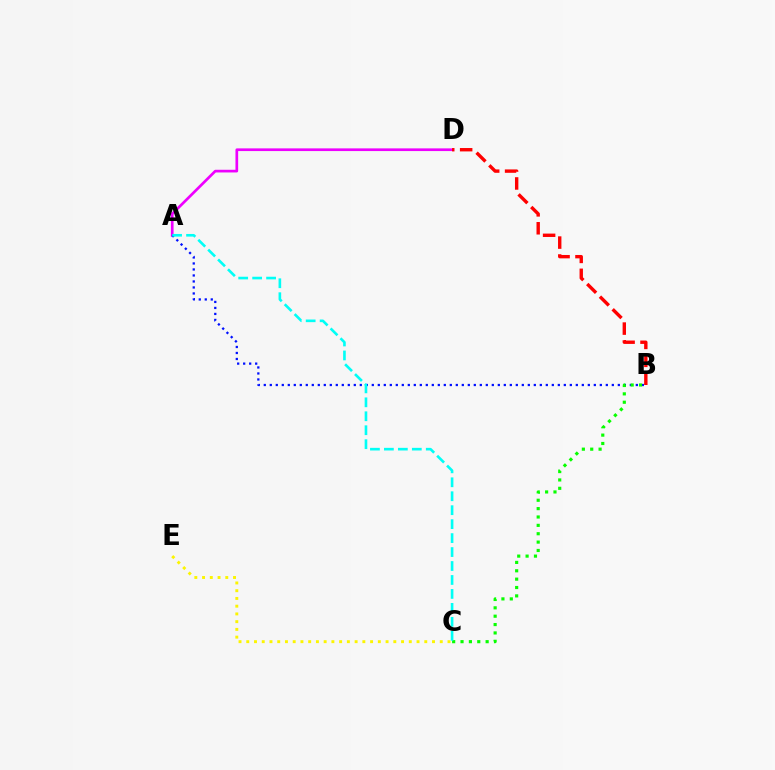{('A', 'D'): [{'color': '#ee00ff', 'line_style': 'solid', 'thickness': 1.94}], ('A', 'B'): [{'color': '#0010ff', 'line_style': 'dotted', 'thickness': 1.63}], ('C', 'E'): [{'color': '#fcf500', 'line_style': 'dotted', 'thickness': 2.1}], ('B', 'D'): [{'color': '#ff0000', 'line_style': 'dashed', 'thickness': 2.43}], ('B', 'C'): [{'color': '#08ff00', 'line_style': 'dotted', 'thickness': 2.27}], ('A', 'C'): [{'color': '#00fff6', 'line_style': 'dashed', 'thickness': 1.9}]}